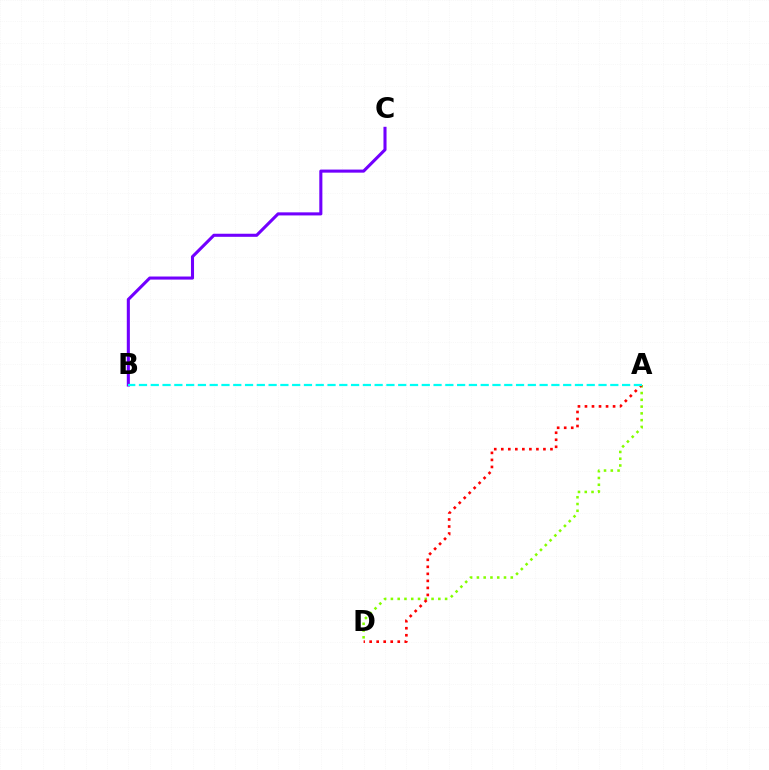{('A', 'D'): [{'color': '#84ff00', 'line_style': 'dotted', 'thickness': 1.84}, {'color': '#ff0000', 'line_style': 'dotted', 'thickness': 1.91}], ('B', 'C'): [{'color': '#7200ff', 'line_style': 'solid', 'thickness': 2.21}], ('A', 'B'): [{'color': '#00fff6', 'line_style': 'dashed', 'thickness': 1.6}]}